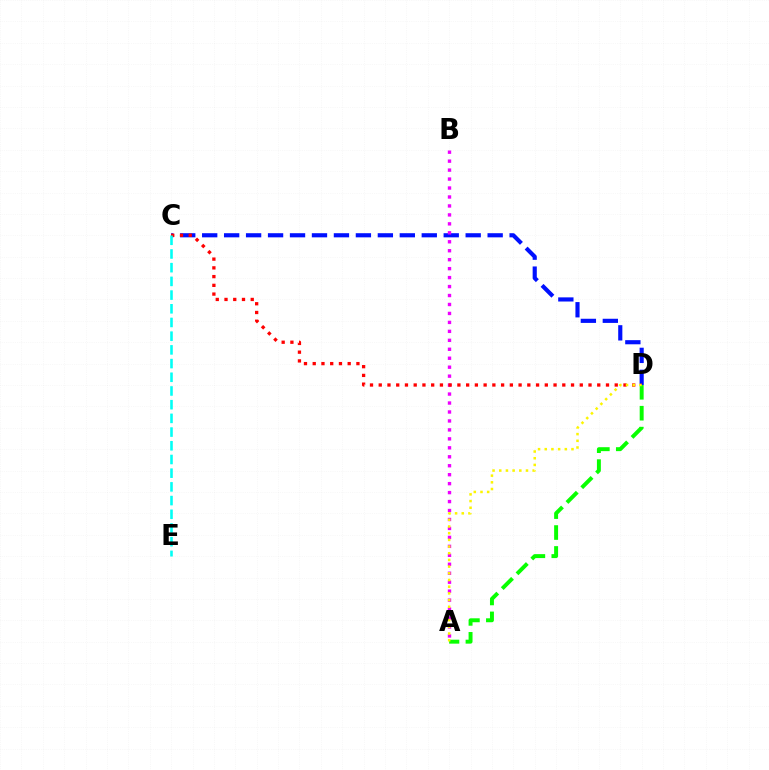{('C', 'D'): [{'color': '#0010ff', 'line_style': 'dashed', 'thickness': 2.98}, {'color': '#ff0000', 'line_style': 'dotted', 'thickness': 2.37}], ('A', 'B'): [{'color': '#ee00ff', 'line_style': 'dotted', 'thickness': 2.43}], ('A', 'D'): [{'color': '#08ff00', 'line_style': 'dashed', 'thickness': 2.84}, {'color': '#fcf500', 'line_style': 'dotted', 'thickness': 1.82}], ('C', 'E'): [{'color': '#00fff6', 'line_style': 'dashed', 'thickness': 1.86}]}